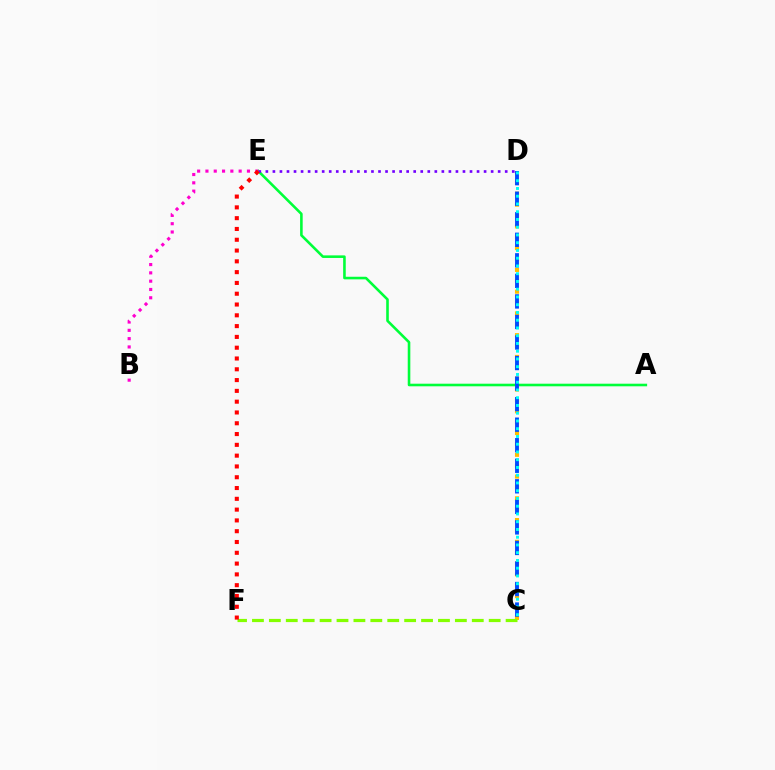{('C', 'D'): [{'color': '#ffbd00', 'line_style': 'dotted', 'thickness': 2.96}, {'color': '#004bff', 'line_style': 'dashed', 'thickness': 2.79}, {'color': '#00fff6', 'line_style': 'dotted', 'thickness': 2.11}], ('A', 'E'): [{'color': '#00ff39', 'line_style': 'solid', 'thickness': 1.87}], ('D', 'E'): [{'color': '#7200ff', 'line_style': 'dotted', 'thickness': 1.91}], ('B', 'E'): [{'color': '#ff00cf', 'line_style': 'dotted', 'thickness': 2.26}], ('C', 'F'): [{'color': '#84ff00', 'line_style': 'dashed', 'thickness': 2.3}], ('E', 'F'): [{'color': '#ff0000', 'line_style': 'dotted', 'thickness': 2.93}]}